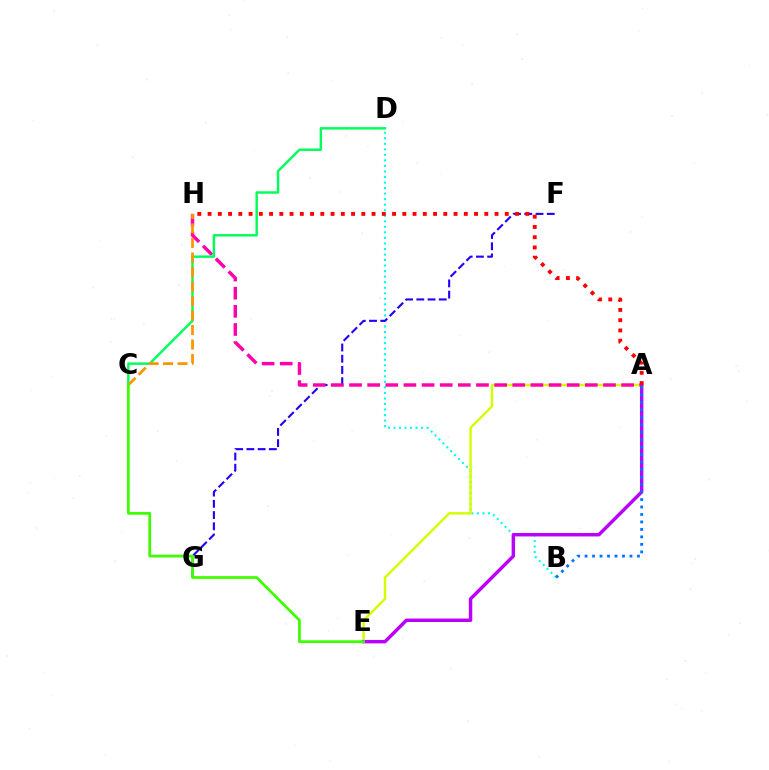{('B', 'D'): [{'color': '#00fff6', 'line_style': 'dotted', 'thickness': 1.5}], ('F', 'G'): [{'color': '#2500ff', 'line_style': 'dashed', 'thickness': 1.53}], ('A', 'E'): [{'color': '#d1ff00', 'line_style': 'solid', 'thickness': 1.75}, {'color': '#b900ff', 'line_style': 'solid', 'thickness': 2.47}], ('A', 'H'): [{'color': '#ff00ac', 'line_style': 'dashed', 'thickness': 2.46}, {'color': '#ff0000', 'line_style': 'dotted', 'thickness': 2.78}], ('C', 'D'): [{'color': '#00ff5c', 'line_style': 'solid', 'thickness': 1.76}], ('A', 'B'): [{'color': '#0074ff', 'line_style': 'dotted', 'thickness': 2.03}], ('C', 'H'): [{'color': '#ff9400', 'line_style': 'dashed', 'thickness': 1.97}], ('C', 'E'): [{'color': '#3dff00', 'line_style': 'solid', 'thickness': 1.99}]}